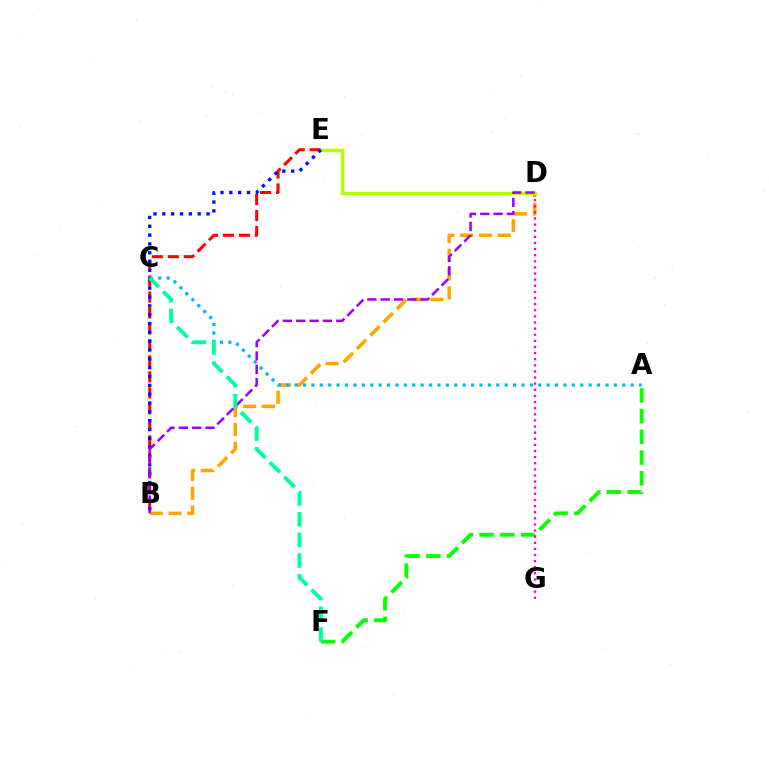{('A', 'F'): [{'color': '#08ff00', 'line_style': 'dashed', 'thickness': 2.81}], ('B', 'D'): [{'color': '#ffa500', 'line_style': 'dashed', 'thickness': 2.55}, {'color': '#9b00ff', 'line_style': 'dashed', 'thickness': 1.81}], ('D', 'G'): [{'color': '#ff00bd', 'line_style': 'dotted', 'thickness': 1.66}], ('B', 'E'): [{'color': '#ff0000', 'line_style': 'dashed', 'thickness': 2.17}, {'color': '#0010ff', 'line_style': 'dotted', 'thickness': 2.4}], ('A', 'C'): [{'color': '#00b5ff', 'line_style': 'dotted', 'thickness': 2.28}], ('D', 'E'): [{'color': '#b3ff00', 'line_style': 'solid', 'thickness': 2.49}], ('C', 'F'): [{'color': '#00ff9d', 'line_style': 'dashed', 'thickness': 2.81}]}